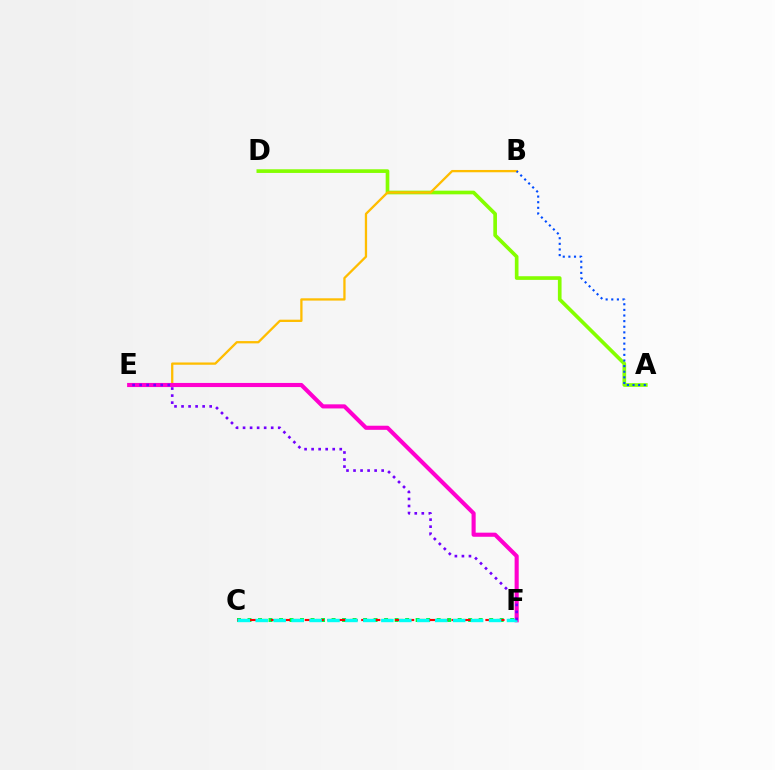{('A', 'D'): [{'color': '#84ff00', 'line_style': 'solid', 'thickness': 2.64}], ('C', 'F'): [{'color': '#00ff39', 'line_style': 'dotted', 'thickness': 2.86}, {'color': '#ff0000', 'line_style': 'dashed', 'thickness': 1.53}, {'color': '#00fff6', 'line_style': 'dashed', 'thickness': 2.44}], ('B', 'E'): [{'color': '#ffbd00', 'line_style': 'solid', 'thickness': 1.65}], ('A', 'B'): [{'color': '#004bff', 'line_style': 'dotted', 'thickness': 1.53}], ('E', 'F'): [{'color': '#ff00cf', 'line_style': 'solid', 'thickness': 2.96}, {'color': '#7200ff', 'line_style': 'dotted', 'thickness': 1.91}]}